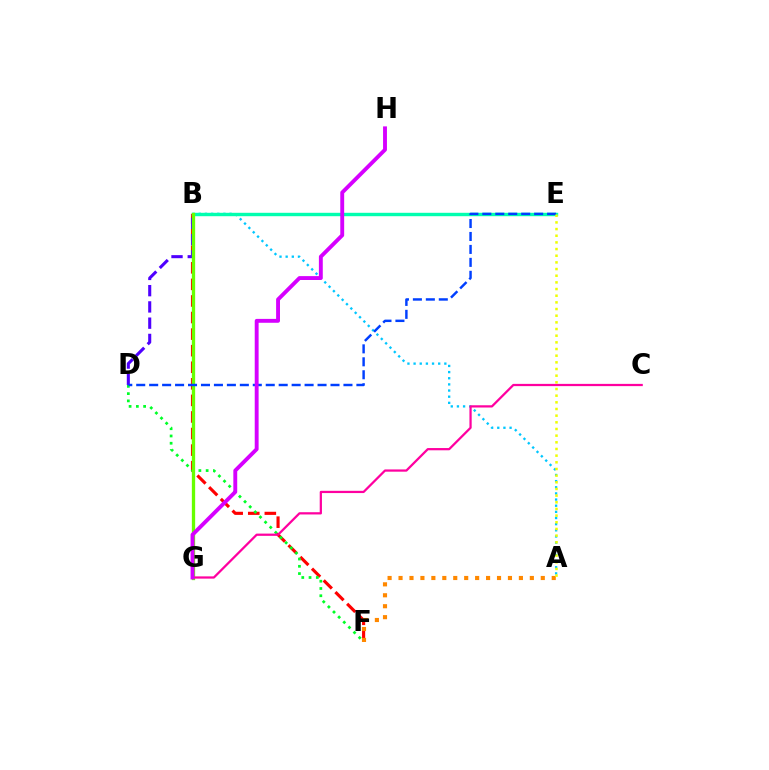{('B', 'F'): [{'color': '#ff0000', 'line_style': 'dashed', 'thickness': 2.25}], ('A', 'B'): [{'color': '#00c7ff', 'line_style': 'dotted', 'thickness': 1.67}], ('B', 'D'): [{'color': '#4f00ff', 'line_style': 'dashed', 'thickness': 2.21}], ('D', 'F'): [{'color': '#00ff27', 'line_style': 'dotted', 'thickness': 1.97}], ('A', 'F'): [{'color': '#ff8800', 'line_style': 'dotted', 'thickness': 2.97}], ('B', 'E'): [{'color': '#00ffaf', 'line_style': 'solid', 'thickness': 2.45}], ('B', 'G'): [{'color': '#66ff00', 'line_style': 'solid', 'thickness': 2.38}], ('D', 'E'): [{'color': '#003fff', 'line_style': 'dashed', 'thickness': 1.76}], ('C', 'G'): [{'color': '#ff00a0', 'line_style': 'solid', 'thickness': 1.62}], ('G', 'H'): [{'color': '#d600ff', 'line_style': 'solid', 'thickness': 2.8}], ('A', 'E'): [{'color': '#eeff00', 'line_style': 'dotted', 'thickness': 1.81}]}